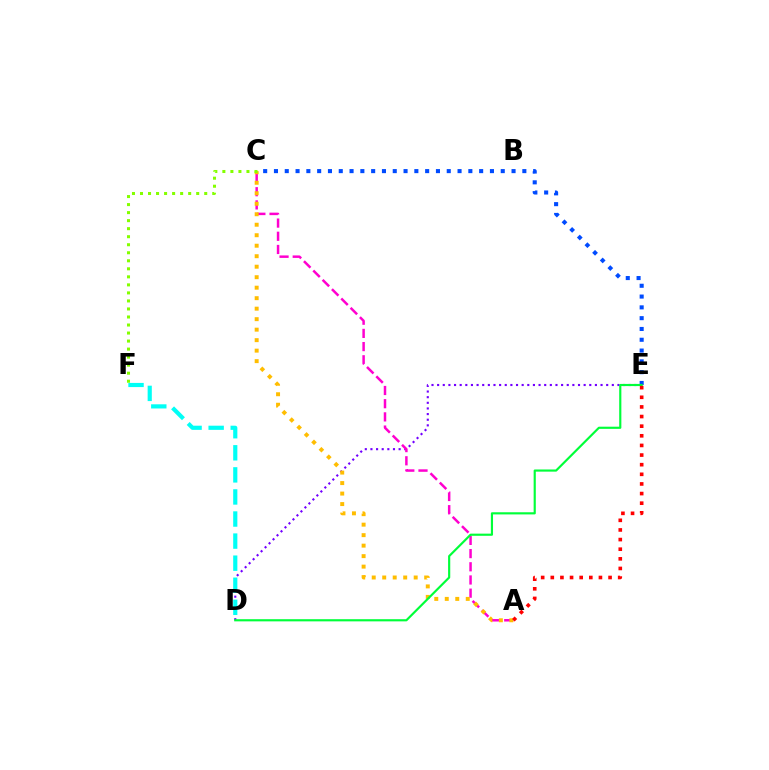{('D', 'E'): [{'color': '#7200ff', 'line_style': 'dotted', 'thickness': 1.53}, {'color': '#00ff39', 'line_style': 'solid', 'thickness': 1.55}], ('A', 'C'): [{'color': '#ff00cf', 'line_style': 'dashed', 'thickness': 1.79}, {'color': '#ffbd00', 'line_style': 'dotted', 'thickness': 2.85}], ('D', 'F'): [{'color': '#00fff6', 'line_style': 'dashed', 'thickness': 3.0}], ('C', 'E'): [{'color': '#004bff', 'line_style': 'dotted', 'thickness': 2.93}], ('A', 'E'): [{'color': '#ff0000', 'line_style': 'dotted', 'thickness': 2.62}], ('C', 'F'): [{'color': '#84ff00', 'line_style': 'dotted', 'thickness': 2.18}]}